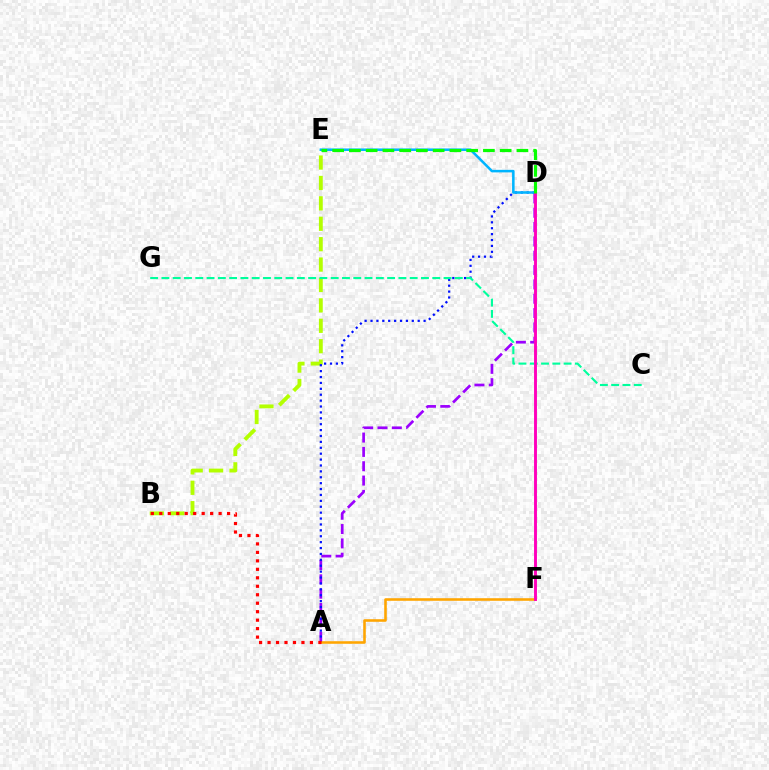{('B', 'E'): [{'color': '#b3ff00', 'line_style': 'dashed', 'thickness': 2.77}], ('A', 'D'): [{'color': '#9b00ff', 'line_style': 'dashed', 'thickness': 1.95}, {'color': '#0010ff', 'line_style': 'dotted', 'thickness': 1.6}], ('A', 'F'): [{'color': '#ffa500', 'line_style': 'solid', 'thickness': 1.86}], ('D', 'E'): [{'color': '#00b5ff', 'line_style': 'solid', 'thickness': 1.83}, {'color': '#08ff00', 'line_style': 'dashed', 'thickness': 2.28}], ('C', 'G'): [{'color': '#00ff9d', 'line_style': 'dashed', 'thickness': 1.53}], ('D', 'F'): [{'color': '#ff00bd', 'line_style': 'solid', 'thickness': 2.09}], ('A', 'B'): [{'color': '#ff0000', 'line_style': 'dotted', 'thickness': 2.3}]}